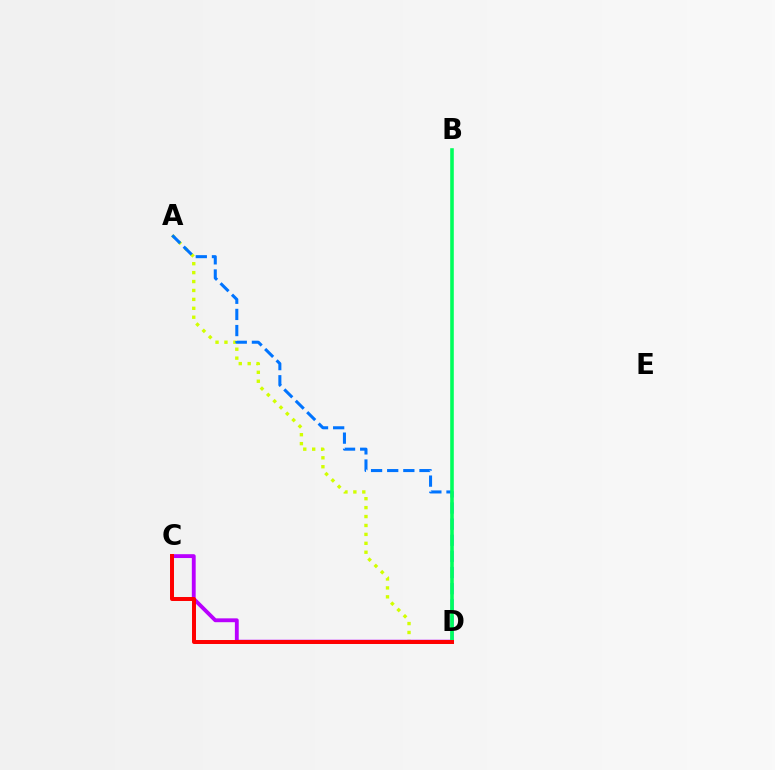{('A', 'D'): [{'color': '#d1ff00', 'line_style': 'dotted', 'thickness': 2.42}, {'color': '#0074ff', 'line_style': 'dashed', 'thickness': 2.19}], ('C', 'D'): [{'color': '#b900ff', 'line_style': 'solid', 'thickness': 2.77}, {'color': '#ff0000', 'line_style': 'solid', 'thickness': 2.86}], ('B', 'D'): [{'color': '#00ff5c', 'line_style': 'solid', 'thickness': 2.58}]}